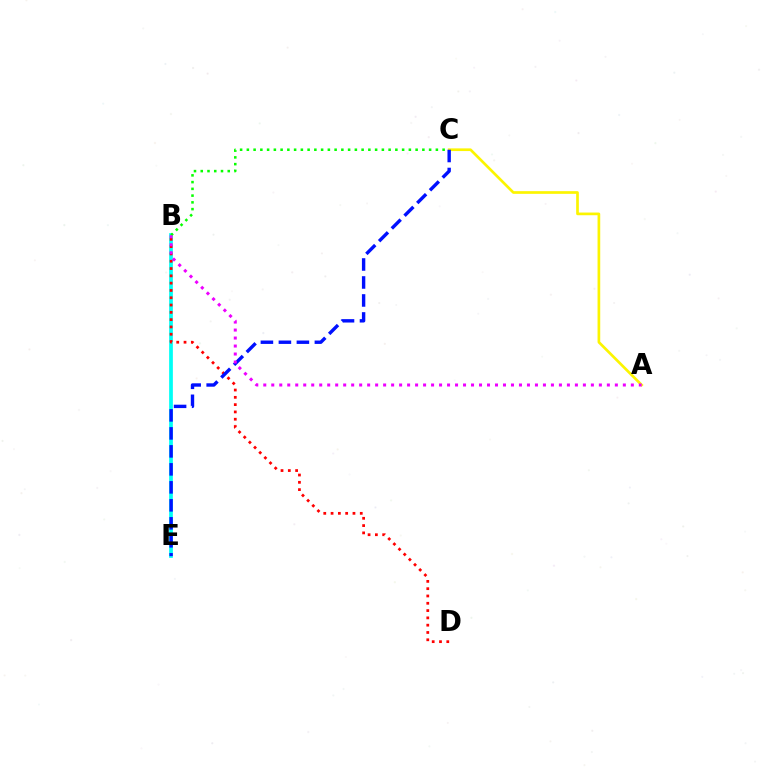{('B', 'E'): [{'color': '#00fff6', 'line_style': 'solid', 'thickness': 2.69}], ('B', 'C'): [{'color': '#08ff00', 'line_style': 'dotted', 'thickness': 1.83}], ('A', 'C'): [{'color': '#fcf500', 'line_style': 'solid', 'thickness': 1.93}], ('B', 'D'): [{'color': '#ff0000', 'line_style': 'dotted', 'thickness': 1.98}], ('C', 'E'): [{'color': '#0010ff', 'line_style': 'dashed', 'thickness': 2.44}], ('A', 'B'): [{'color': '#ee00ff', 'line_style': 'dotted', 'thickness': 2.17}]}